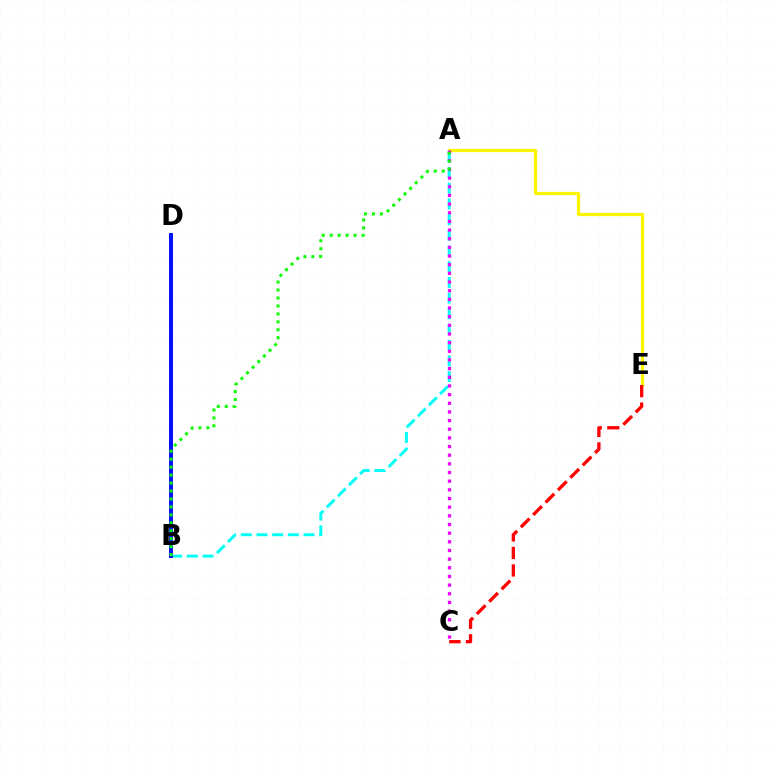{('A', 'E'): [{'color': '#fcf500', 'line_style': 'solid', 'thickness': 2.31}], ('A', 'B'): [{'color': '#00fff6', 'line_style': 'dashed', 'thickness': 2.13}, {'color': '#08ff00', 'line_style': 'dotted', 'thickness': 2.16}], ('A', 'C'): [{'color': '#ee00ff', 'line_style': 'dotted', 'thickness': 2.35}], ('B', 'D'): [{'color': '#0010ff', 'line_style': 'solid', 'thickness': 2.86}], ('C', 'E'): [{'color': '#ff0000', 'line_style': 'dashed', 'thickness': 2.38}]}